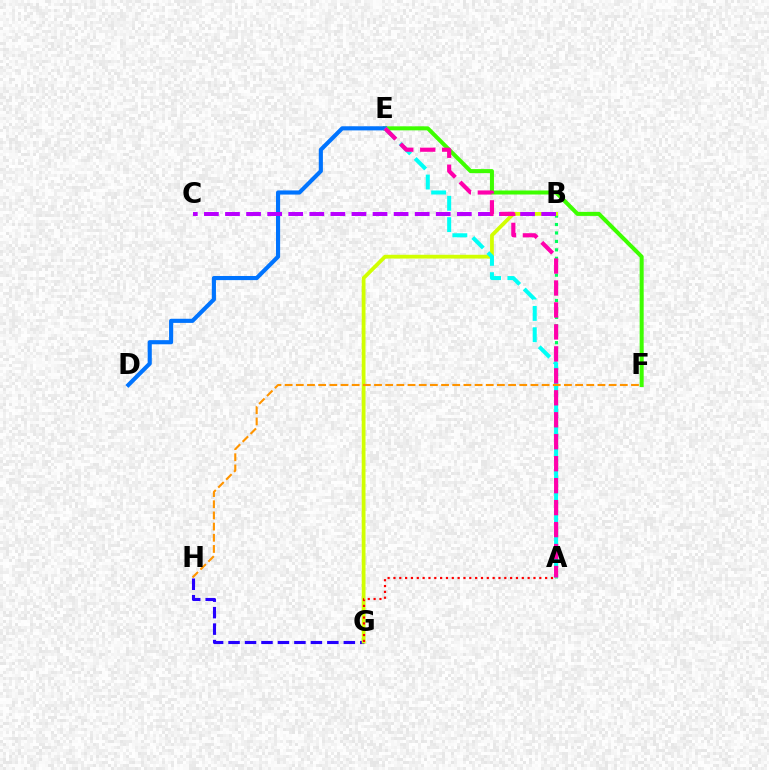{('A', 'B'): [{'color': '#00ff5c', 'line_style': 'dotted', 'thickness': 2.29}], ('G', 'H'): [{'color': '#2500ff', 'line_style': 'dashed', 'thickness': 2.24}], ('E', 'F'): [{'color': '#3dff00', 'line_style': 'solid', 'thickness': 2.89}], ('B', 'G'): [{'color': '#d1ff00', 'line_style': 'solid', 'thickness': 2.72}], ('D', 'E'): [{'color': '#0074ff', 'line_style': 'solid', 'thickness': 2.97}], ('A', 'G'): [{'color': '#ff0000', 'line_style': 'dotted', 'thickness': 1.59}], ('A', 'E'): [{'color': '#00fff6', 'line_style': 'dashed', 'thickness': 2.9}, {'color': '#ff00ac', 'line_style': 'dashed', 'thickness': 2.98}], ('B', 'C'): [{'color': '#b900ff', 'line_style': 'dashed', 'thickness': 2.86}], ('F', 'H'): [{'color': '#ff9400', 'line_style': 'dashed', 'thickness': 1.52}]}